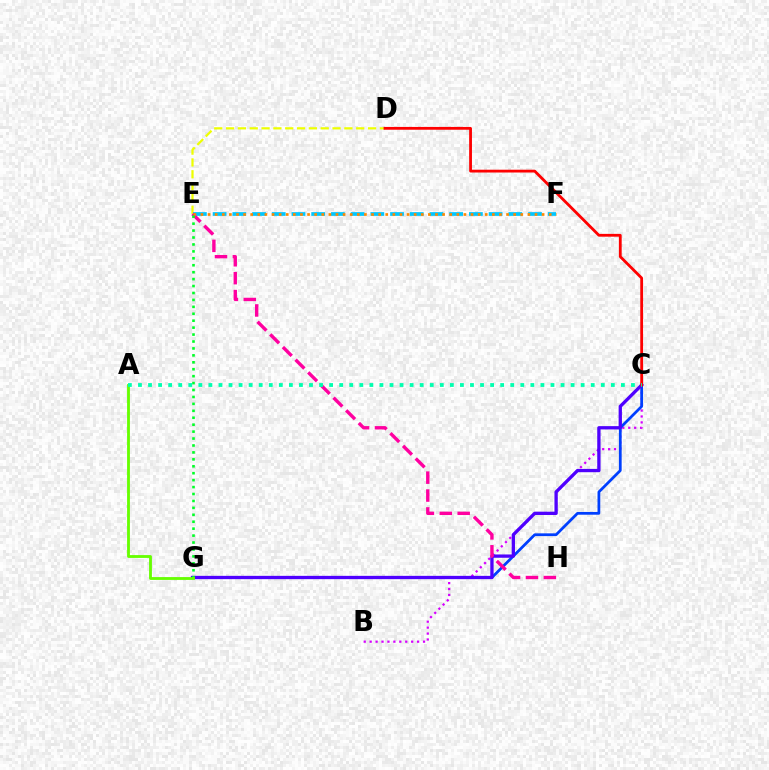{('D', 'E'): [{'color': '#eeff00', 'line_style': 'dashed', 'thickness': 1.61}], ('B', 'C'): [{'color': '#d600ff', 'line_style': 'dotted', 'thickness': 1.61}], ('C', 'G'): [{'color': '#003fff', 'line_style': 'solid', 'thickness': 1.98}, {'color': '#4f00ff', 'line_style': 'solid', 'thickness': 2.38}], ('C', 'D'): [{'color': '#ff0000', 'line_style': 'solid', 'thickness': 2.02}], ('E', 'F'): [{'color': '#00c7ff', 'line_style': 'dashed', 'thickness': 2.68}, {'color': '#ff8800', 'line_style': 'dotted', 'thickness': 1.93}], ('E', 'H'): [{'color': '#ff00a0', 'line_style': 'dashed', 'thickness': 2.43}], ('E', 'G'): [{'color': '#00ff27', 'line_style': 'dotted', 'thickness': 1.88}], ('A', 'G'): [{'color': '#66ff00', 'line_style': 'solid', 'thickness': 2.04}], ('A', 'C'): [{'color': '#00ffaf', 'line_style': 'dotted', 'thickness': 2.73}]}